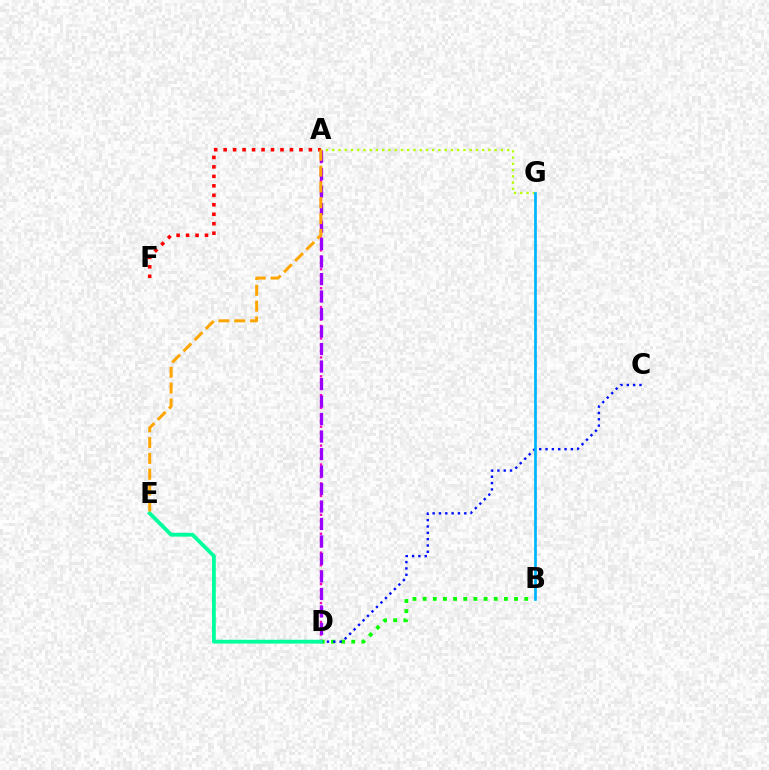{('A', 'D'): [{'color': '#ff00bd', 'line_style': 'dotted', 'thickness': 1.71}, {'color': '#9b00ff', 'line_style': 'dashed', 'thickness': 2.38}], ('B', 'D'): [{'color': '#08ff00', 'line_style': 'dotted', 'thickness': 2.76}], ('A', 'F'): [{'color': '#ff0000', 'line_style': 'dotted', 'thickness': 2.57}], ('C', 'D'): [{'color': '#0010ff', 'line_style': 'dotted', 'thickness': 1.72}], ('D', 'E'): [{'color': '#00ff9d', 'line_style': 'solid', 'thickness': 2.74}], ('A', 'G'): [{'color': '#b3ff00', 'line_style': 'dotted', 'thickness': 1.7}], ('B', 'G'): [{'color': '#00b5ff', 'line_style': 'solid', 'thickness': 1.96}], ('A', 'E'): [{'color': '#ffa500', 'line_style': 'dashed', 'thickness': 2.15}]}